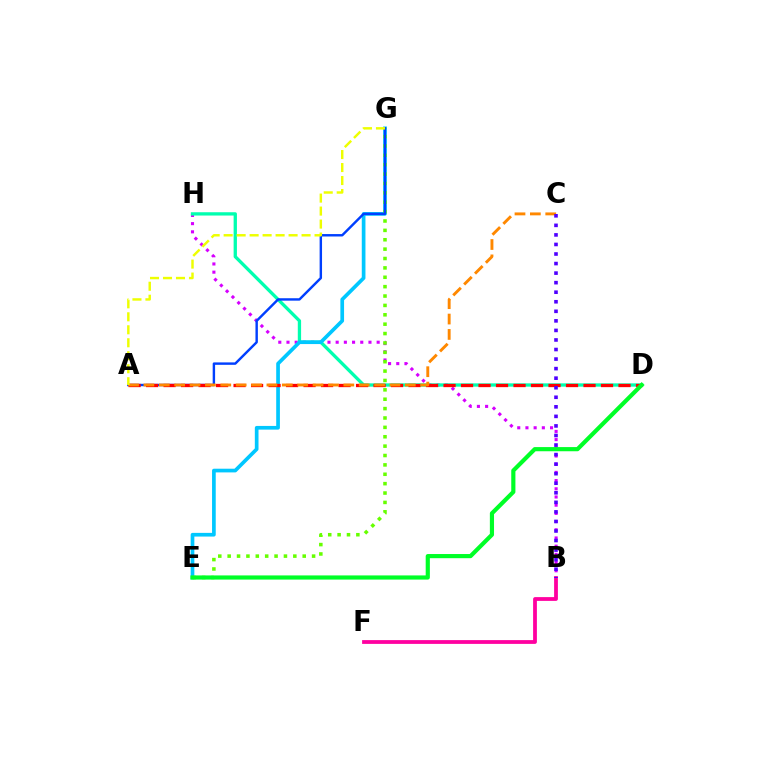{('B', 'H'): [{'color': '#d600ff', 'line_style': 'dotted', 'thickness': 2.23}], ('D', 'H'): [{'color': '#00ffaf', 'line_style': 'solid', 'thickness': 2.38}], ('E', 'G'): [{'color': '#00c7ff', 'line_style': 'solid', 'thickness': 2.65}, {'color': '#66ff00', 'line_style': 'dotted', 'thickness': 2.55}], ('A', 'G'): [{'color': '#003fff', 'line_style': 'solid', 'thickness': 1.74}, {'color': '#eeff00', 'line_style': 'dashed', 'thickness': 1.76}], ('A', 'D'): [{'color': '#ff0000', 'line_style': 'dashed', 'thickness': 2.38}], ('D', 'E'): [{'color': '#00ff27', 'line_style': 'solid', 'thickness': 3.0}], ('A', 'C'): [{'color': '#ff8800', 'line_style': 'dashed', 'thickness': 2.09}], ('B', 'F'): [{'color': '#ff00a0', 'line_style': 'solid', 'thickness': 2.72}], ('B', 'C'): [{'color': '#4f00ff', 'line_style': 'dotted', 'thickness': 2.59}]}